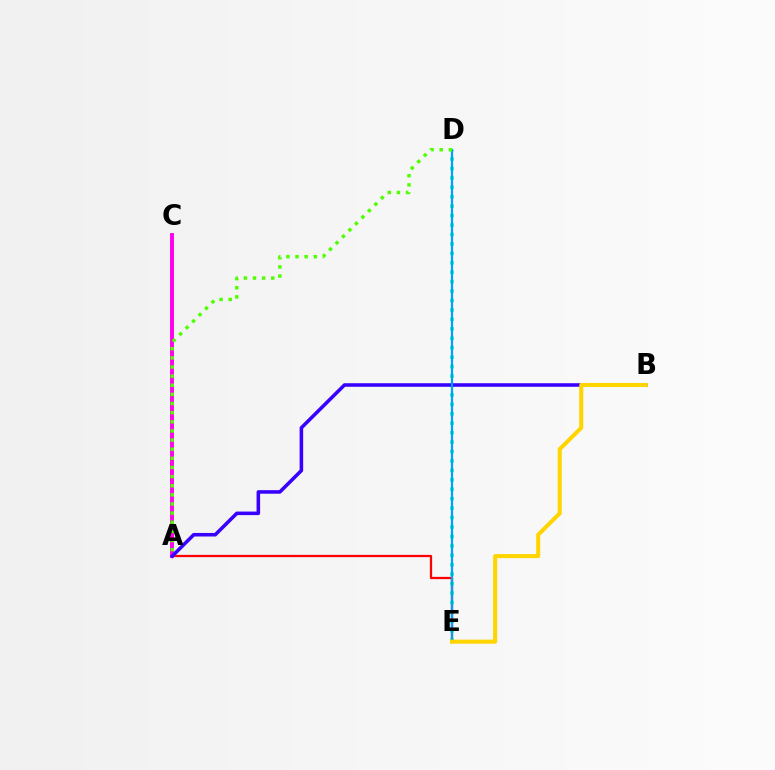{('A', 'E'): [{'color': '#ff0000', 'line_style': 'solid', 'thickness': 1.63}], ('D', 'E'): [{'color': '#00ff86', 'line_style': 'dotted', 'thickness': 2.56}, {'color': '#009eff', 'line_style': 'solid', 'thickness': 1.6}], ('A', 'C'): [{'color': '#ff00ed', 'line_style': 'solid', 'thickness': 2.8}], ('A', 'B'): [{'color': '#3700ff', 'line_style': 'solid', 'thickness': 2.56}], ('B', 'E'): [{'color': '#ffd500', 'line_style': 'solid', 'thickness': 2.92}], ('A', 'D'): [{'color': '#4fff00', 'line_style': 'dotted', 'thickness': 2.48}]}